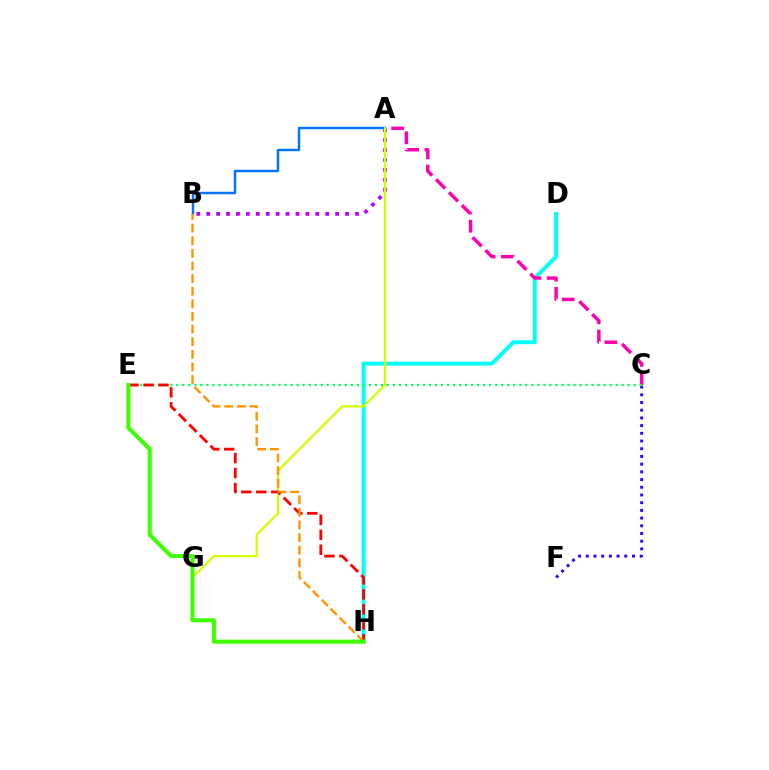{('C', 'F'): [{'color': '#2500ff', 'line_style': 'dotted', 'thickness': 2.09}], ('D', 'H'): [{'color': '#00fff6', 'line_style': 'solid', 'thickness': 2.84}], ('A', 'B'): [{'color': '#b900ff', 'line_style': 'dotted', 'thickness': 2.69}, {'color': '#0074ff', 'line_style': 'solid', 'thickness': 1.76}], ('A', 'C'): [{'color': '#ff00ac', 'line_style': 'dashed', 'thickness': 2.48}], ('C', 'E'): [{'color': '#00ff5c', 'line_style': 'dotted', 'thickness': 1.64}], ('A', 'G'): [{'color': '#d1ff00', 'line_style': 'solid', 'thickness': 1.61}], ('E', 'H'): [{'color': '#ff0000', 'line_style': 'dashed', 'thickness': 2.03}, {'color': '#3dff00', 'line_style': 'solid', 'thickness': 2.91}], ('B', 'H'): [{'color': '#ff9400', 'line_style': 'dashed', 'thickness': 1.71}]}